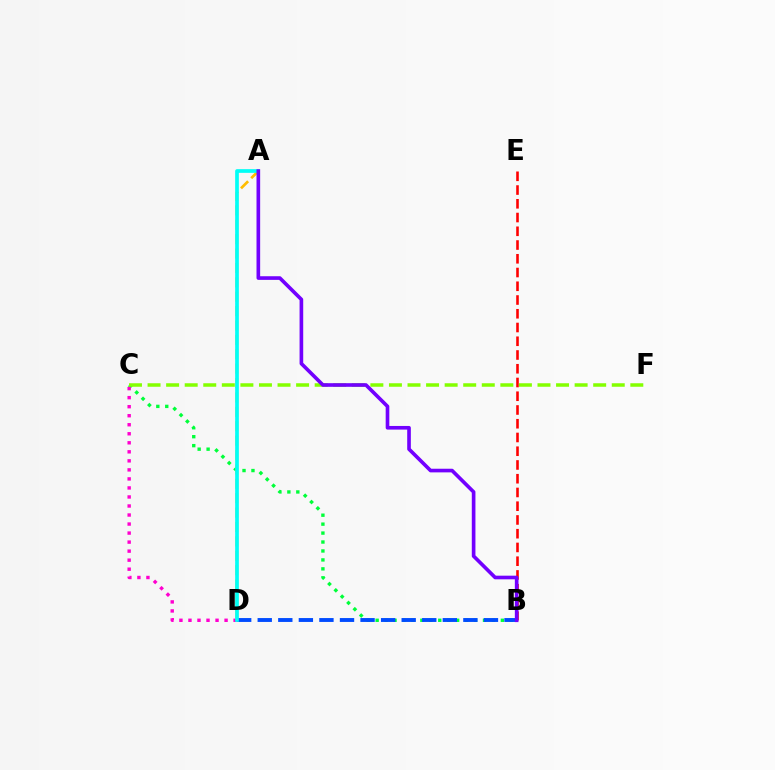{('B', 'E'): [{'color': '#ff0000', 'line_style': 'dashed', 'thickness': 1.87}], ('B', 'C'): [{'color': '#00ff39', 'line_style': 'dotted', 'thickness': 2.43}], ('C', 'F'): [{'color': '#84ff00', 'line_style': 'dashed', 'thickness': 2.52}], ('B', 'D'): [{'color': '#004bff', 'line_style': 'dashed', 'thickness': 2.79}], ('C', 'D'): [{'color': '#ff00cf', 'line_style': 'dotted', 'thickness': 2.45}], ('A', 'D'): [{'color': '#ffbd00', 'line_style': 'dashed', 'thickness': 1.96}, {'color': '#00fff6', 'line_style': 'solid', 'thickness': 2.65}], ('A', 'B'): [{'color': '#7200ff', 'line_style': 'solid', 'thickness': 2.62}]}